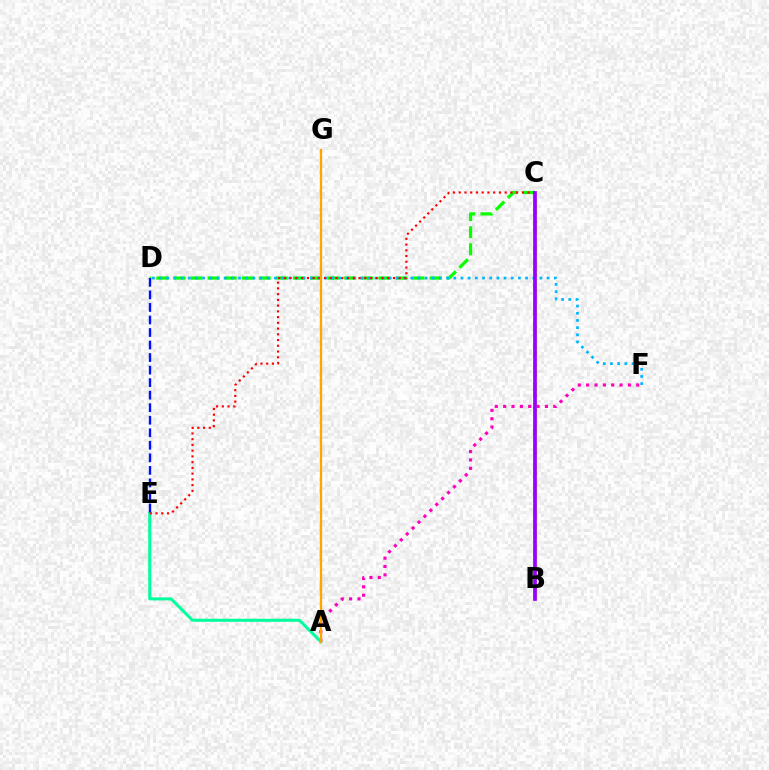{('A', 'F'): [{'color': '#ff00bd', 'line_style': 'dotted', 'thickness': 2.27}], ('B', 'C'): [{'color': '#b3ff00', 'line_style': 'dashed', 'thickness': 2.75}, {'color': '#9b00ff', 'line_style': 'solid', 'thickness': 2.68}], ('C', 'D'): [{'color': '#08ff00', 'line_style': 'dashed', 'thickness': 2.32}], ('A', 'E'): [{'color': '#00ff9d', 'line_style': 'solid', 'thickness': 2.17}], ('D', 'F'): [{'color': '#00b5ff', 'line_style': 'dotted', 'thickness': 1.95}], ('C', 'E'): [{'color': '#ff0000', 'line_style': 'dotted', 'thickness': 1.56}], ('D', 'E'): [{'color': '#0010ff', 'line_style': 'dashed', 'thickness': 1.7}], ('A', 'G'): [{'color': '#ffa500', 'line_style': 'solid', 'thickness': 1.67}]}